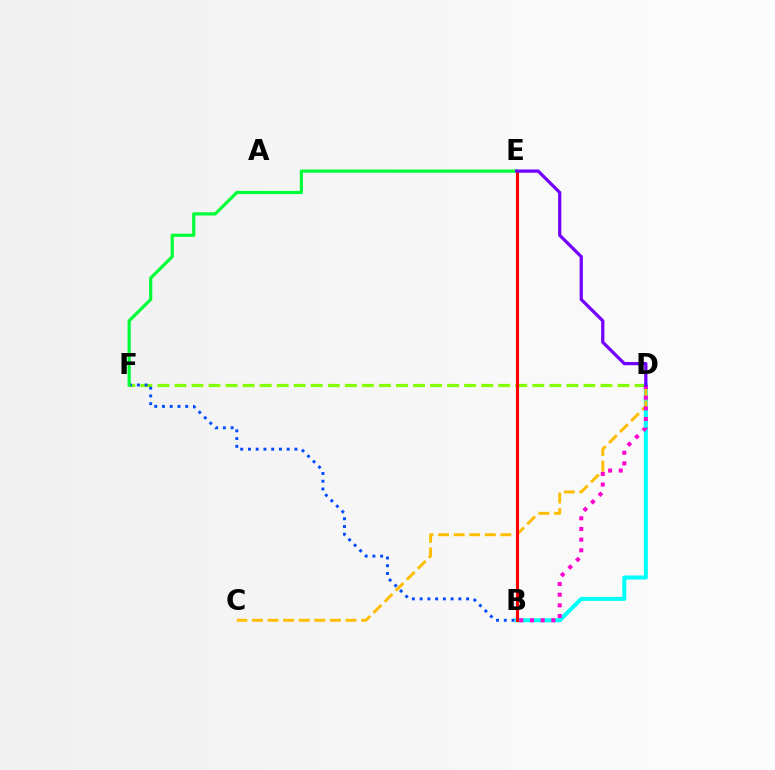{('D', 'F'): [{'color': '#84ff00', 'line_style': 'dashed', 'thickness': 2.32}], ('B', 'D'): [{'color': '#00fff6', 'line_style': 'solid', 'thickness': 2.9}, {'color': '#ff00cf', 'line_style': 'dotted', 'thickness': 2.9}], ('C', 'D'): [{'color': '#ffbd00', 'line_style': 'dashed', 'thickness': 2.12}], ('B', 'E'): [{'color': '#ff0000', 'line_style': 'solid', 'thickness': 2.22}], ('B', 'F'): [{'color': '#004bff', 'line_style': 'dotted', 'thickness': 2.1}], ('E', 'F'): [{'color': '#00ff39', 'line_style': 'solid', 'thickness': 2.31}], ('D', 'E'): [{'color': '#7200ff', 'line_style': 'solid', 'thickness': 2.34}]}